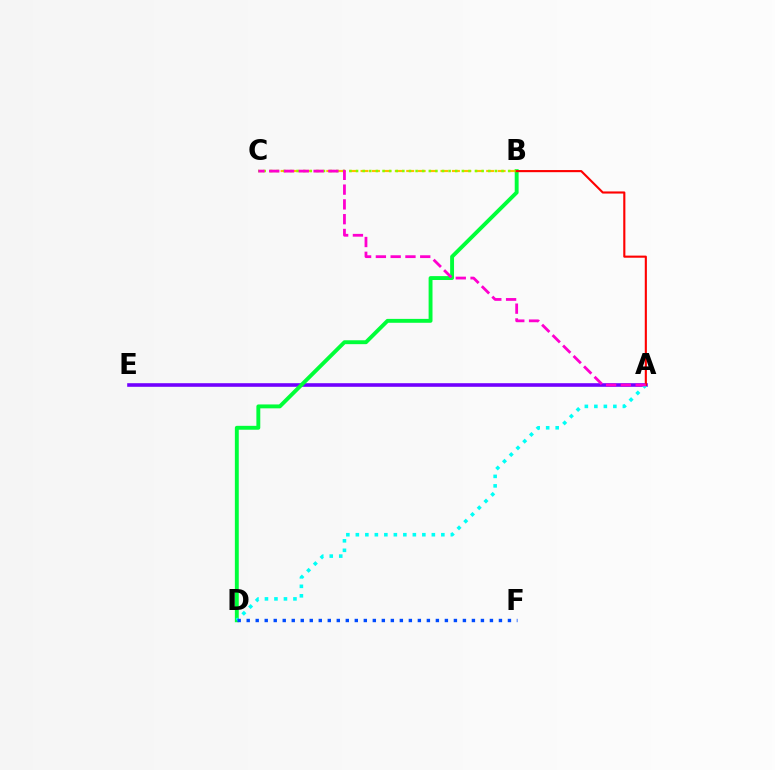{('A', 'E'): [{'color': '#7200ff', 'line_style': 'solid', 'thickness': 2.59}], ('B', 'D'): [{'color': '#00ff39', 'line_style': 'solid', 'thickness': 2.8}], ('A', 'D'): [{'color': '#00fff6', 'line_style': 'dotted', 'thickness': 2.58}], ('D', 'F'): [{'color': '#004bff', 'line_style': 'dotted', 'thickness': 2.45}], ('B', 'C'): [{'color': '#ffbd00', 'line_style': 'dashed', 'thickness': 1.55}, {'color': '#84ff00', 'line_style': 'dotted', 'thickness': 1.8}], ('A', 'B'): [{'color': '#ff0000', 'line_style': 'solid', 'thickness': 1.53}], ('A', 'C'): [{'color': '#ff00cf', 'line_style': 'dashed', 'thickness': 2.01}]}